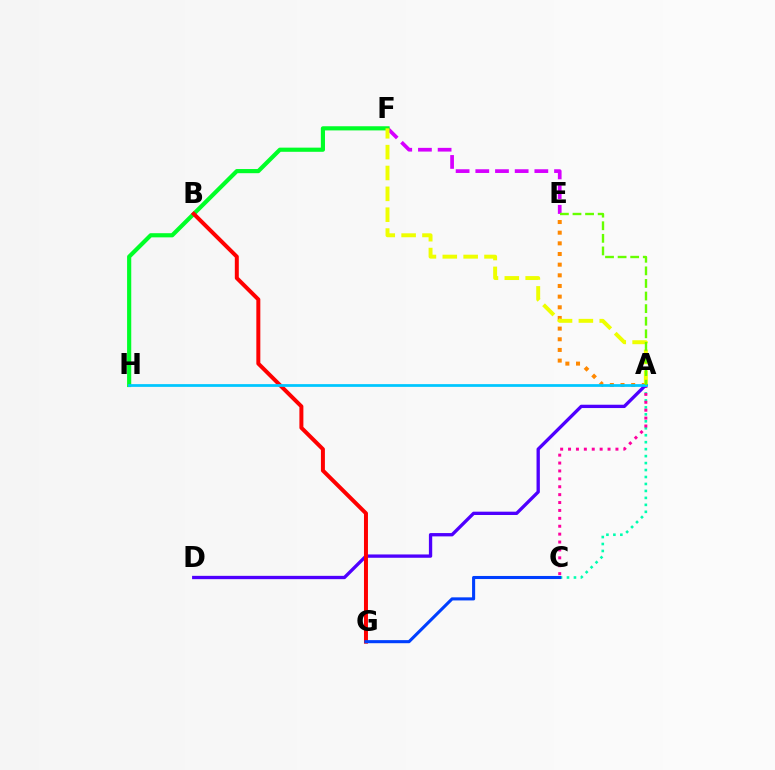{('E', 'F'): [{'color': '#d600ff', 'line_style': 'dashed', 'thickness': 2.67}], ('A', 'E'): [{'color': '#ff8800', 'line_style': 'dotted', 'thickness': 2.9}, {'color': '#66ff00', 'line_style': 'dashed', 'thickness': 1.71}], ('A', 'C'): [{'color': '#00ffaf', 'line_style': 'dotted', 'thickness': 1.89}, {'color': '#ff00a0', 'line_style': 'dotted', 'thickness': 2.15}], ('F', 'H'): [{'color': '#00ff27', 'line_style': 'solid', 'thickness': 3.0}], ('A', 'F'): [{'color': '#eeff00', 'line_style': 'dashed', 'thickness': 2.83}], ('A', 'D'): [{'color': '#4f00ff', 'line_style': 'solid', 'thickness': 2.39}], ('B', 'G'): [{'color': '#ff0000', 'line_style': 'solid', 'thickness': 2.87}], ('A', 'H'): [{'color': '#00c7ff', 'line_style': 'solid', 'thickness': 1.98}], ('C', 'G'): [{'color': '#003fff', 'line_style': 'solid', 'thickness': 2.22}]}